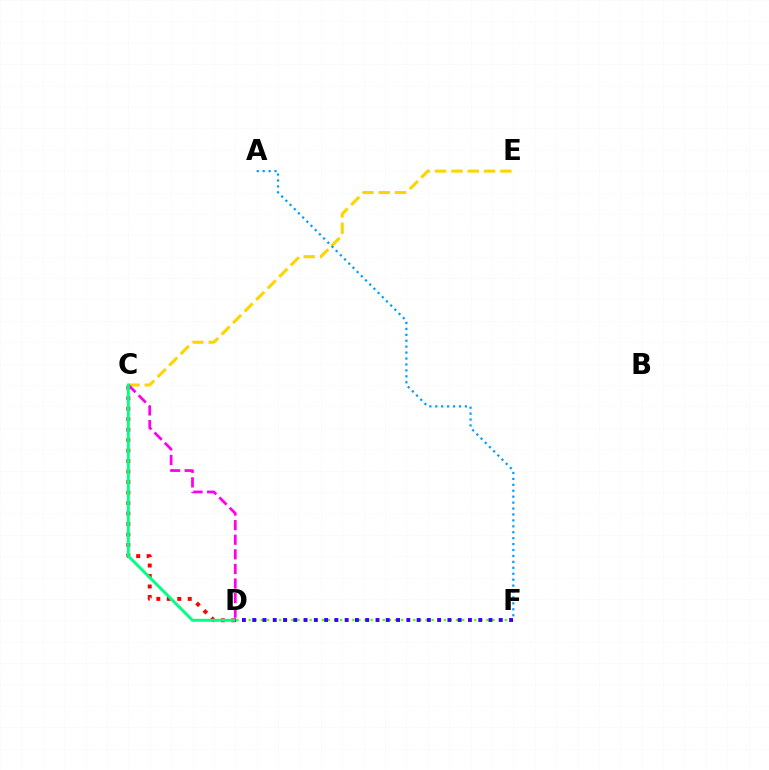{('D', 'F'): [{'color': '#4fff00', 'line_style': 'dotted', 'thickness': 1.66}, {'color': '#3700ff', 'line_style': 'dotted', 'thickness': 2.79}], ('C', 'E'): [{'color': '#ffd500', 'line_style': 'dashed', 'thickness': 2.22}], ('A', 'F'): [{'color': '#009eff', 'line_style': 'dotted', 'thickness': 1.61}], ('C', 'D'): [{'color': '#ff0000', 'line_style': 'dotted', 'thickness': 2.85}, {'color': '#ff00ed', 'line_style': 'dashed', 'thickness': 1.98}, {'color': '#00ff86', 'line_style': 'solid', 'thickness': 2.11}]}